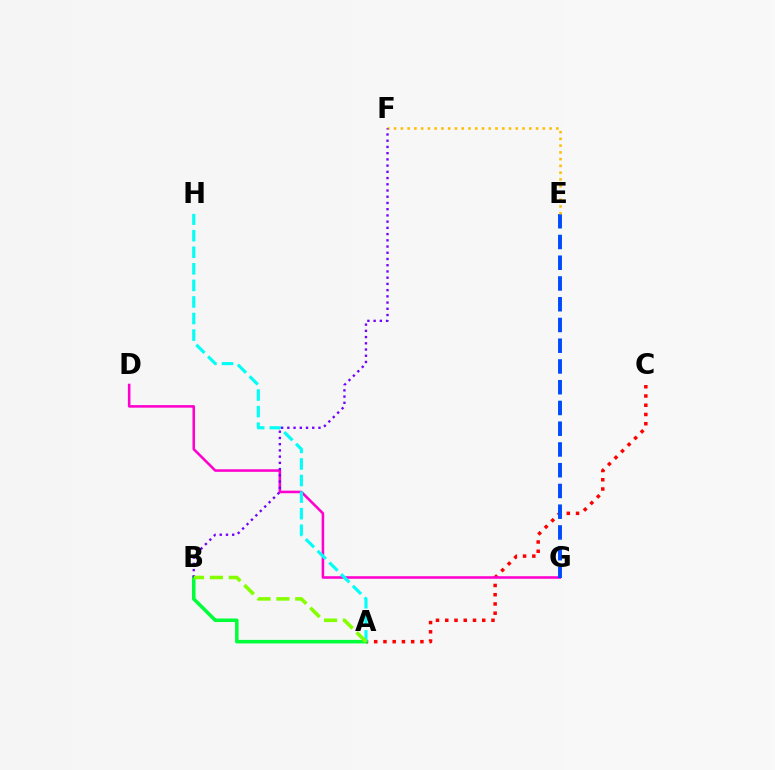{('A', 'C'): [{'color': '#ff0000', 'line_style': 'dotted', 'thickness': 2.51}], ('D', 'G'): [{'color': '#ff00cf', 'line_style': 'solid', 'thickness': 1.85}], ('E', 'G'): [{'color': '#004bff', 'line_style': 'dashed', 'thickness': 2.82}], ('E', 'F'): [{'color': '#ffbd00', 'line_style': 'dotted', 'thickness': 1.84}], ('A', 'B'): [{'color': '#00ff39', 'line_style': 'solid', 'thickness': 2.54}, {'color': '#84ff00', 'line_style': 'dashed', 'thickness': 2.56}], ('A', 'H'): [{'color': '#00fff6', 'line_style': 'dashed', 'thickness': 2.25}], ('B', 'F'): [{'color': '#7200ff', 'line_style': 'dotted', 'thickness': 1.69}]}